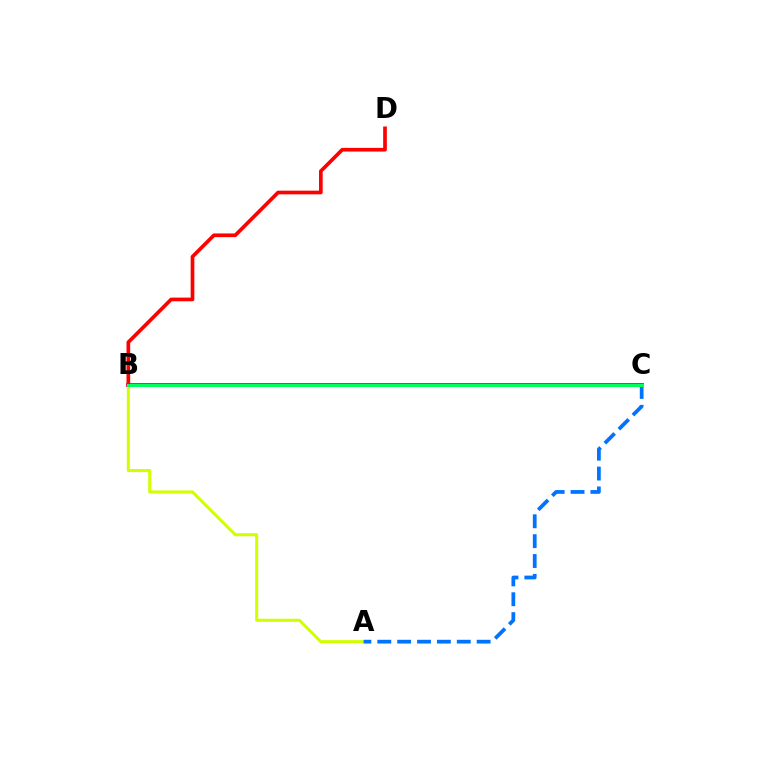{('B', 'C'): [{'color': '#b900ff', 'line_style': 'solid', 'thickness': 2.74}, {'color': '#00ff5c', 'line_style': 'solid', 'thickness': 2.19}], ('A', 'B'): [{'color': '#d1ff00', 'line_style': 'solid', 'thickness': 2.2}], ('A', 'C'): [{'color': '#0074ff', 'line_style': 'dashed', 'thickness': 2.7}], ('B', 'D'): [{'color': '#ff0000', 'line_style': 'solid', 'thickness': 2.65}]}